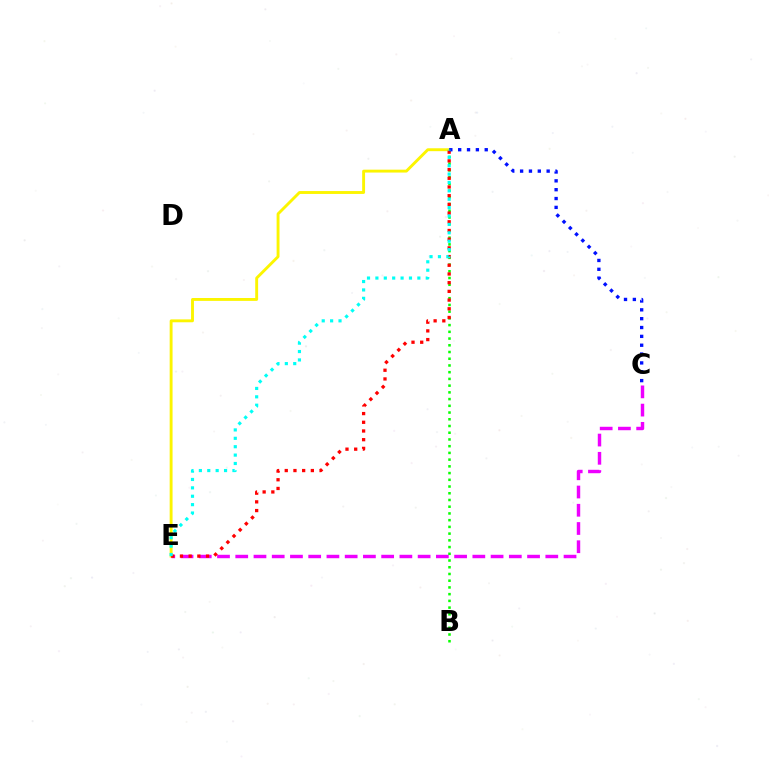{('C', 'E'): [{'color': '#ee00ff', 'line_style': 'dashed', 'thickness': 2.48}], ('A', 'B'): [{'color': '#08ff00', 'line_style': 'dotted', 'thickness': 1.83}], ('A', 'E'): [{'color': '#fcf500', 'line_style': 'solid', 'thickness': 2.08}, {'color': '#ff0000', 'line_style': 'dotted', 'thickness': 2.36}, {'color': '#00fff6', 'line_style': 'dotted', 'thickness': 2.28}], ('A', 'C'): [{'color': '#0010ff', 'line_style': 'dotted', 'thickness': 2.4}]}